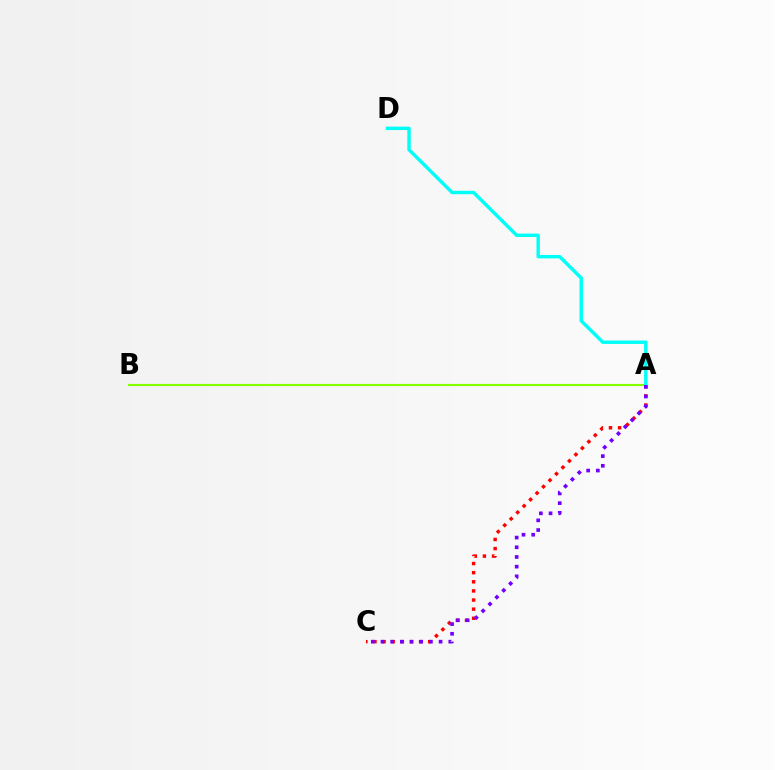{('A', 'C'): [{'color': '#ff0000', 'line_style': 'dotted', 'thickness': 2.48}, {'color': '#7200ff', 'line_style': 'dotted', 'thickness': 2.63}], ('A', 'B'): [{'color': '#84ff00', 'line_style': 'solid', 'thickness': 1.55}], ('A', 'D'): [{'color': '#00fff6', 'line_style': 'solid', 'thickness': 2.47}]}